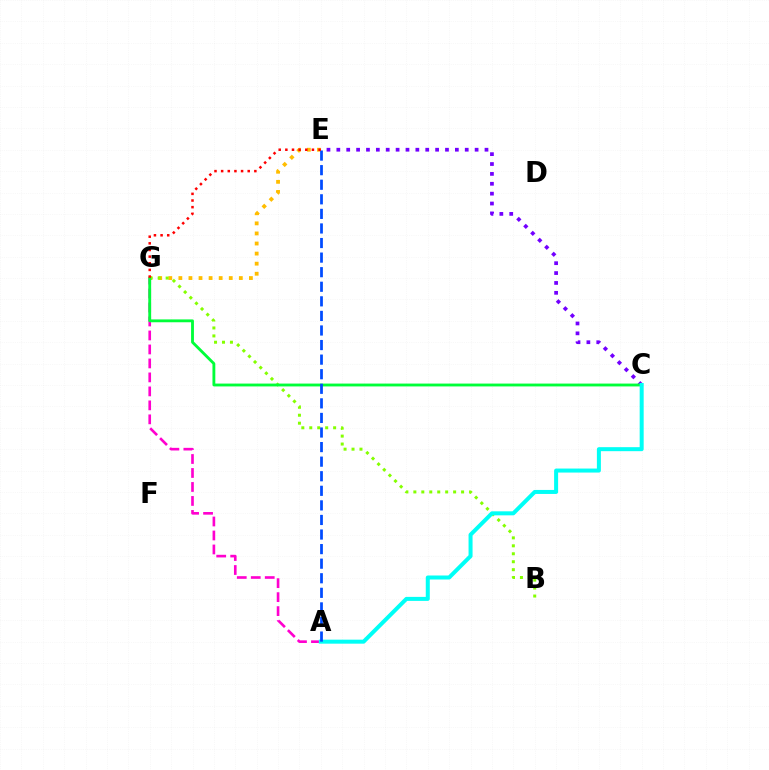{('E', 'G'): [{'color': '#ffbd00', 'line_style': 'dotted', 'thickness': 2.74}, {'color': '#ff0000', 'line_style': 'dotted', 'thickness': 1.81}], ('B', 'G'): [{'color': '#84ff00', 'line_style': 'dotted', 'thickness': 2.16}], ('C', 'E'): [{'color': '#7200ff', 'line_style': 'dotted', 'thickness': 2.68}], ('A', 'G'): [{'color': '#ff00cf', 'line_style': 'dashed', 'thickness': 1.9}], ('C', 'G'): [{'color': '#00ff39', 'line_style': 'solid', 'thickness': 2.05}], ('A', 'C'): [{'color': '#00fff6', 'line_style': 'solid', 'thickness': 2.89}], ('A', 'E'): [{'color': '#004bff', 'line_style': 'dashed', 'thickness': 1.98}]}